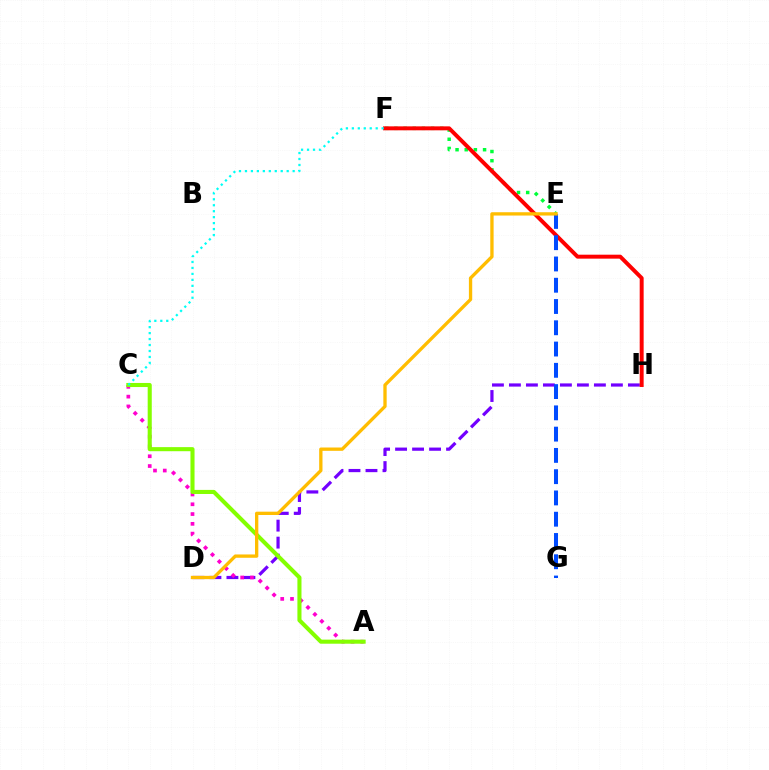{('D', 'H'): [{'color': '#7200ff', 'line_style': 'dashed', 'thickness': 2.31}], ('A', 'C'): [{'color': '#ff00cf', 'line_style': 'dotted', 'thickness': 2.66}, {'color': '#84ff00', 'line_style': 'solid', 'thickness': 2.94}], ('E', 'F'): [{'color': '#00ff39', 'line_style': 'dotted', 'thickness': 2.49}], ('F', 'H'): [{'color': '#ff0000', 'line_style': 'solid', 'thickness': 2.85}], ('E', 'G'): [{'color': '#004bff', 'line_style': 'dashed', 'thickness': 2.89}], ('C', 'F'): [{'color': '#00fff6', 'line_style': 'dotted', 'thickness': 1.62}], ('D', 'E'): [{'color': '#ffbd00', 'line_style': 'solid', 'thickness': 2.39}]}